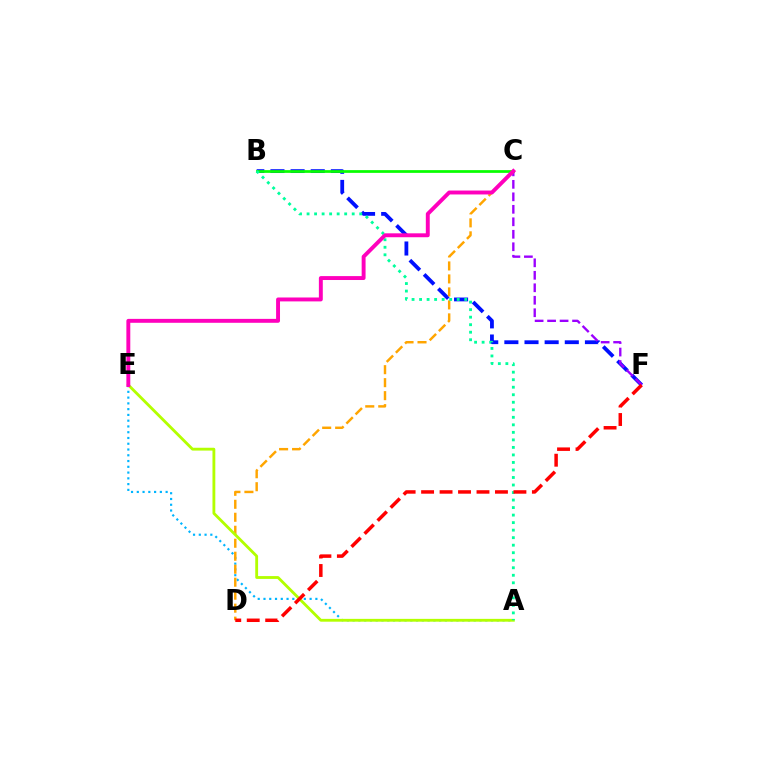{('A', 'E'): [{'color': '#00b5ff', 'line_style': 'dotted', 'thickness': 1.57}, {'color': '#b3ff00', 'line_style': 'solid', 'thickness': 2.04}], ('B', 'F'): [{'color': '#0010ff', 'line_style': 'dashed', 'thickness': 2.74}], ('C', 'F'): [{'color': '#9b00ff', 'line_style': 'dashed', 'thickness': 1.7}], ('B', 'C'): [{'color': '#08ff00', 'line_style': 'solid', 'thickness': 1.97}], ('C', 'D'): [{'color': '#ffa500', 'line_style': 'dashed', 'thickness': 1.76}], ('A', 'B'): [{'color': '#00ff9d', 'line_style': 'dotted', 'thickness': 2.04}], ('C', 'E'): [{'color': '#ff00bd', 'line_style': 'solid', 'thickness': 2.82}], ('D', 'F'): [{'color': '#ff0000', 'line_style': 'dashed', 'thickness': 2.51}]}